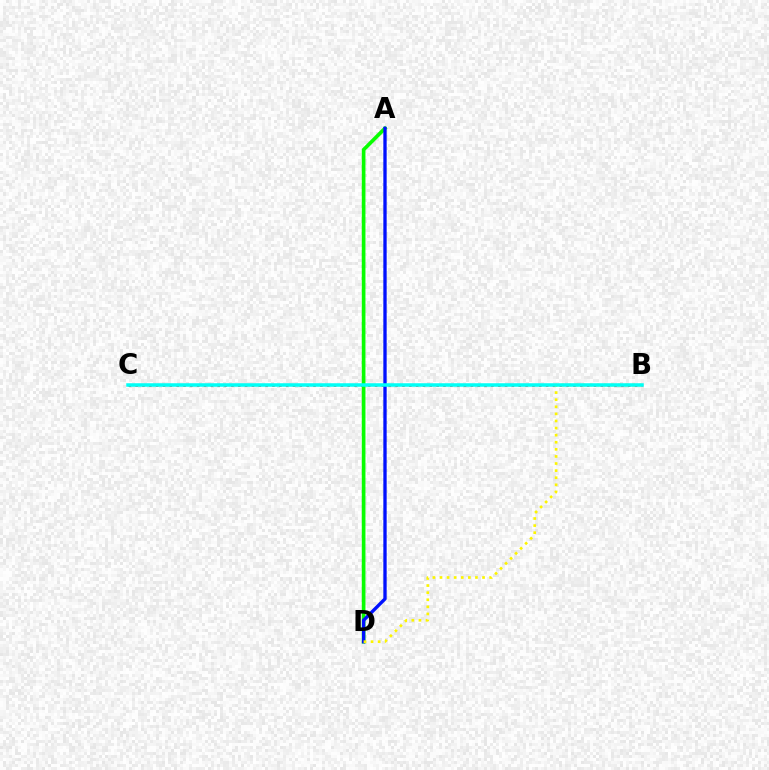{('B', 'C'): [{'color': '#ff0000', 'line_style': 'dotted', 'thickness': 1.86}, {'color': '#00fff6', 'line_style': 'solid', 'thickness': 2.53}], ('A', 'D'): [{'color': '#ee00ff', 'line_style': 'solid', 'thickness': 1.59}, {'color': '#08ff00', 'line_style': 'solid', 'thickness': 2.64}, {'color': '#0010ff', 'line_style': 'solid', 'thickness': 2.4}], ('B', 'D'): [{'color': '#fcf500', 'line_style': 'dotted', 'thickness': 1.93}]}